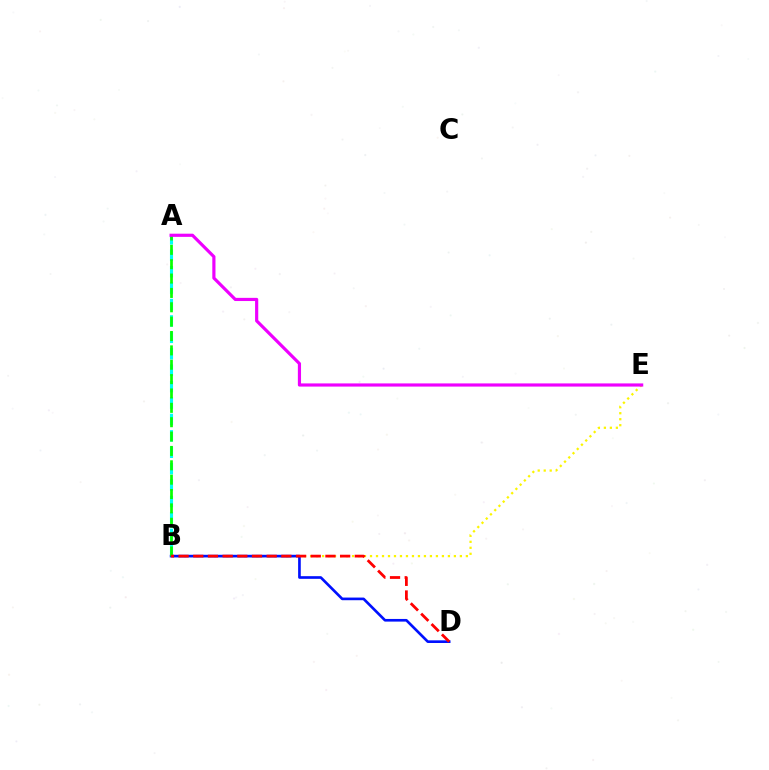{('A', 'B'): [{'color': '#00fff6', 'line_style': 'dashed', 'thickness': 2.23}, {'color': '#08ff00', 'line_style': 'dashed', 'thickness': 1.95}], ('B', 'E'): [{'color': '#fcf500', 'line_style': 'dotted', 'thickness': 1.63}], ('B', 'D'): [{'color': '#0010ff', 'line_style': 'solid', 'thickness': 1.91}, {'color': '#ff0000', 'line_style': 'dashed', 'thickness': 2.0}], ('A', 'E'): [{'color': '#ee00ff', 'line_style': 'solid', 'thickness': 2.28}]}